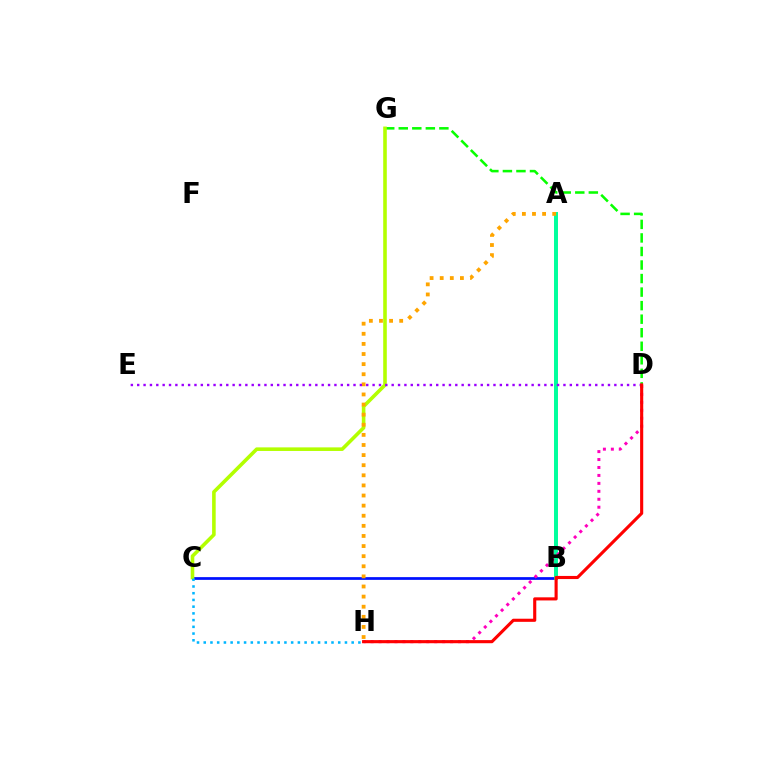{('B', 'C'): [{'color': '#0010ff', 'line_style': 'solid', 'thickness': 1.97}], ('A', 'B'): [{'color': '#00ff9d', 'line_style': 'solid', 'thickness': 2.86}], ('D', 'G'): [{'color': '#08ff00', 'line_style': 'dashed', 'thickness': 1.84}], ('D', 'H'): [{'color': '#ff00bd', 'line_style': 'dotted', 'thickness': 2.16}, {'color': '#ff0000', 'line_style': 'solid', 'thickness': 2.24}], ('C', 'G'): [{'color': '#b3ff00', 'line_style': 'solid', 'thickness': 2.58}], ('A', 'H'): [{'color': '#ffa500', 'line_style': 'dotted', 'thickness': 2.75}], ('D', 'E'): [{'color': '#9b00ff', 'line_style': 'dotted', 'thickness': 1.73}], ('C', 'H'): [{'color': '#00b5ff', 'line_style': 'dotted', 'thickness': 1.83}]}